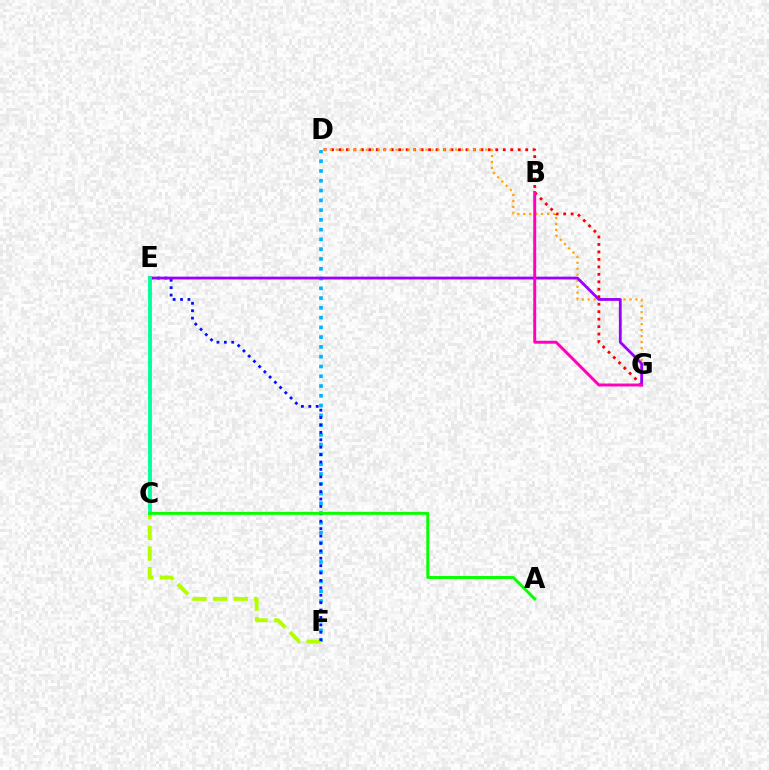{('D', 'F'): [{'color': '#00b5ff', 'line_style': 'dotted', 'thickness': 2.66}], ('D', 'G'): [{'color': '#ff0000', 'line_style': 'dotted', 'thickness': 2.03}, {'color': '#ffa500', 'line_style': 'dotted', 'thickness': 1.62}], ('C', 'F'): [{'color': '#b3ff00', 'line_style': 'dashed', 'thickness': 2.8}], ('E', 'F'): [{'color': '#0010ff', 'line_style': 'dotted', 'thickness': 2.01}], ('E', 'G'): [{'color': '#9b00ff', 'line_style': 'solid', 'thickness': 2.02}], ('C', 'E'): [{'color': '#00ff9d', 'line_style': 'solid', 'thickness': 2.77}], ('A', 'C'): [{'color': '#08ff00', 'line_style': 'solid', 'thickness': 2.1}], ('B', 'G'): [{'color': '#ff00bd', 'line_style': 'solid', 'thickness': 2.12}]}